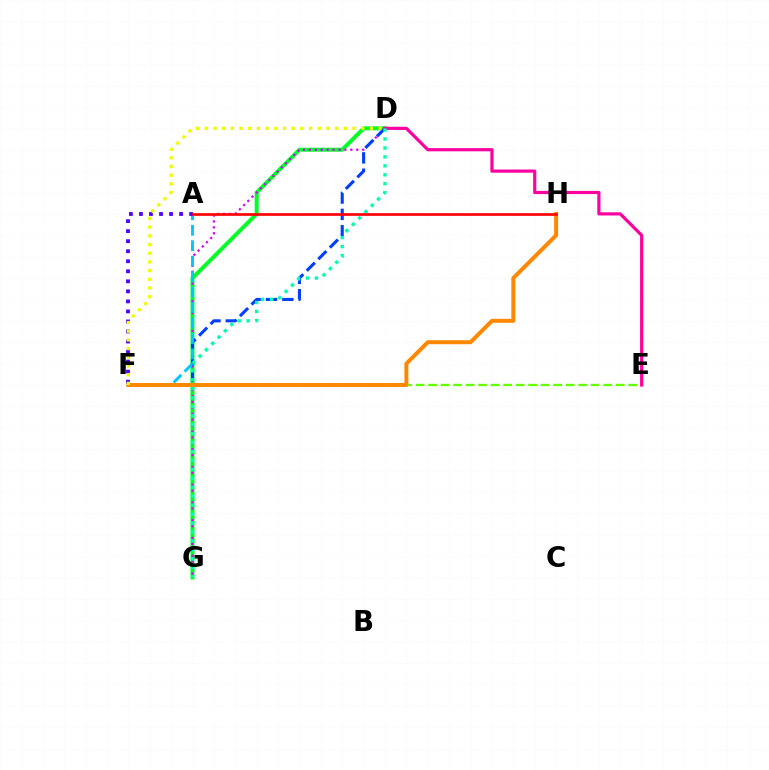{('D', 'G'): [{'color': '#00ff27', 'line_style': 'solid', 'thickness': 2.85}, {'color': '#d600ff', 'line_style': 'dotted', 'thickness': 1.61}, {'color': '#00ffaf', 'line_style': 'dotted', 'thickness': 2.43}], ('E', 'F'): [{'color': '#66ff00', 'line_style': 'dashed', 'thickness': 1.7}], ('D', 'F'): [{'color': '#003fff', 'line_style': 'dashed', 'thickness': 2.22}, {'color': '#eeff00', 'line_style': 'dotted', 'thickness': 2.36}], ('A', 'F'): [{'color': '#00c7ff', 'line_style': 'dashed', 'thickness': 2.1}, {'color': '#4f00ff', 'line_style': 'dotted', 'thickness': 2.73}], ('D', 'E'): [{'color': '#ff00a0', 'line_style': 'solid', 'thickness': 2.29}], ('F', 'H'): [{'color': '#ff8800', 'line_style': 'solid', 'thickness': 2.86}], ('A', 'H'): [{'color': '#ff0000', 'line_style': 'solid', 'thickness': 1.93}]}